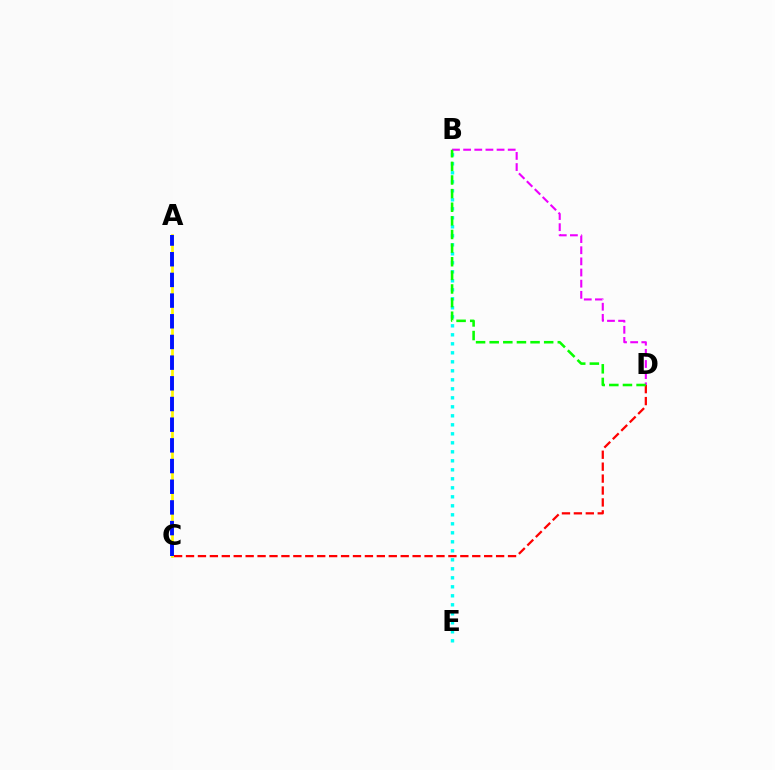{('C', 'D'): [{'color': '#ff0000', 'line_style': 'dashed', 'thickness': 1.62}], ('B', 'D'): [{'color': '#ee00ff', 'line_style': 'dashed', 'thickness': 1.51}, {'color': '#08ff00', 'line_style': 'dashed', 'thickness': 1.85}], ('A', 'C'): [{'color': '#fcf500', 'line_style': 'solid', 'thickness': 1.93}, {'color': '#0010ff', 'line_style': 'dashed', 'thickness': 2.81}], ('B', 'E'): [{'color': '#00fff6', 'line_style': 'dotted', 'thickness': 2.45}]}